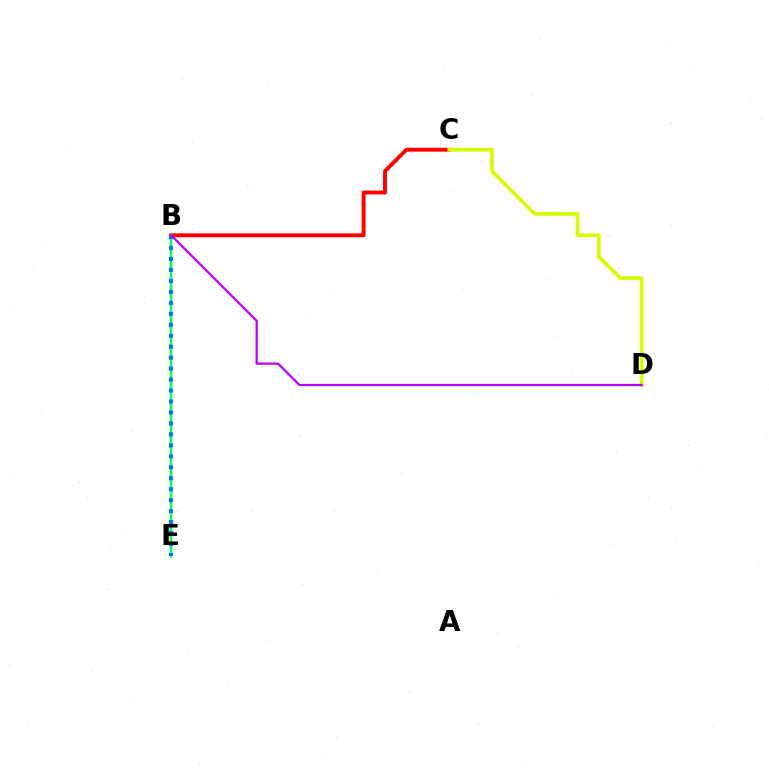{('B', 'C'): [{'color': '#ff0000', 'line_style': 'solid', 'thickness': 2.81}], ('B', 'E'): [{'color': '#00ff5c', 'line_style': 'solid', 'thickness': 1.78}, {'color': '#0074ff', 'line_style': 'dotted', 'thickness': 2.98}], ('C', 'D'): [{'color': '#d1ff00', 'line_style': 'solid', 'thickness': 2.65}], ('B', 'D'): [{'color': '#b900ff', 'line_style': 'solid', 'thickness': 1.61}]}